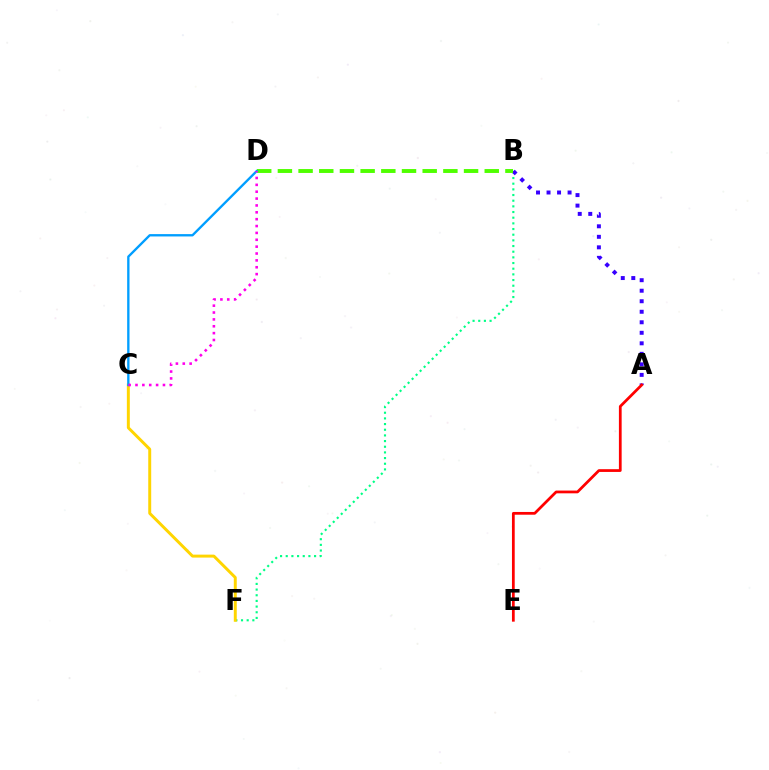{('B', 'F'): [{'color': '#00ff86', 'line_style': 'dotted', 'thickness': 1.54}], ('C', 'F'): [{'color': '#ffd500', 'line_style': 'solid', 'thickness': 2.13}], ('A', 'B'): [{'color': '#3700ff', 'line_style': 'dotted', 'thickness': 2.86}], ('B', 'D'): [{'color': '#4fff00', 'line_style': 'dashed', 'thickness': 2.81}], ('C', 'D'): [{'color': '#009eff', 'line_style': 'solid', 'thickness': 1.69}, {'color': '#ff00ed', 'line_style': 'dotted', 'thickness': 1.87}], ('A', 'E'): [{'color': '#ff0000', 'line_style': 'solid', 'thickness': 1.98}]}